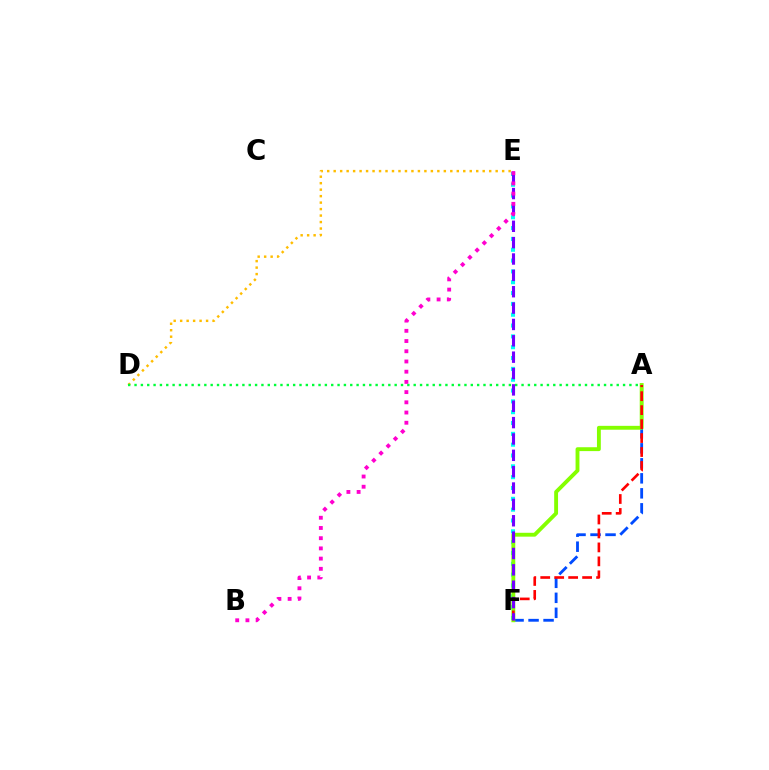{('E', 'F'): [{'color': '#00fff6', 'line_style': 'dotted', 'thickness': 2.94}, {'color': '#7200ff', 'line_style': 'dashed', 'thickness': 2.22}], ('A', 'F'): [{'color': '#004bff', 'line_style': 'dashed', 'thickness': 2.04}, {'color': '#84ff00', 'line_style': 'solid', 'thickness': 2.79}, {'color': '#ff0000', 'line_style': 'dashed', 'thickness': 1.9}], ('D', 'E'): [{'color': '#ffbd00', 'line_style': 'dotted', 'thickness': 1.76}], ('A', 'D'): [{'color': '#00ff39', 'line_style': 'dotted', 'thickness': 1.72}], ('B', 'E'): [{'color': '#ff00cf', 'line_style': 'dotted', 'thickness': 2.77}]}